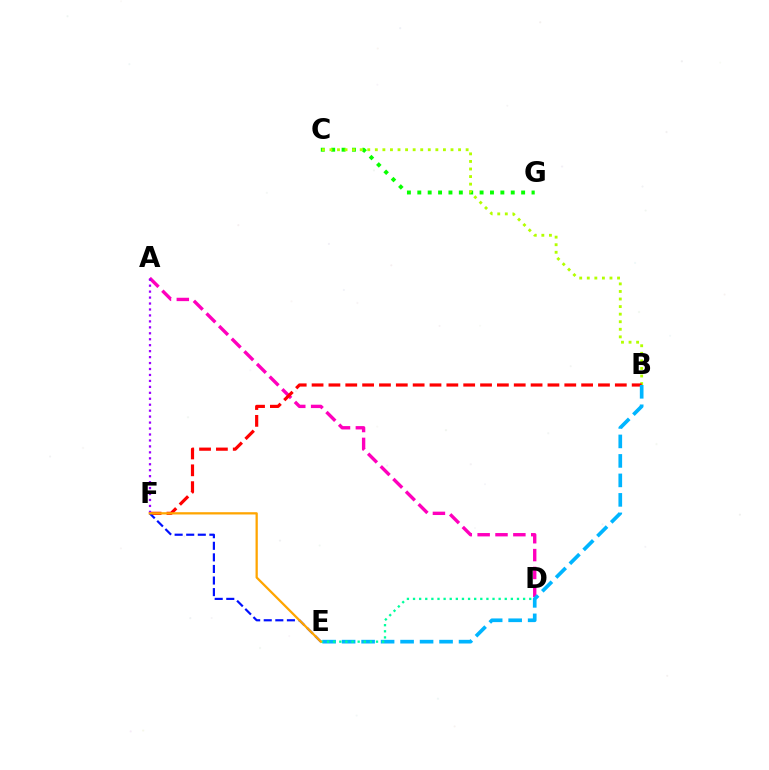{('C', 'G'): [{'color': '#08ff00', 'line_style': 'dotted', 'thickness': 2.82}], ('A', 'D'): [{'color': '#ff00bd', 'line_style': 'dashed', 'thickness': 2.43}], ('B', 'C'): [{'color': '#b3ff00', 'line_style': 'dotted', 'thickness': 2.06}], ('B', 'F'): [{'color': '#ff0000', 'line_style': 'dashed', 'thickness': 2.29}], ('B', 'E'): [{'color': '#00b5ff', 'line_style': 'dashed', 'thickness': 2.65}], ('E', 'F'): [{'color': '#0010ff', 'line_style': 'dashed', 'thickness': 1.57}, {'color': '#ffa500', 'line_style': 'solid', 'thickness': 1.63}], ('A', 'F'): [{'color': '#9b00ff', 'line_style': 'dotted', 'thickness': 1.62}], ('D', 'E'): [{'color': '#00ff9d', 'line_style': 'dotted', 'thickness': 1.66}]}